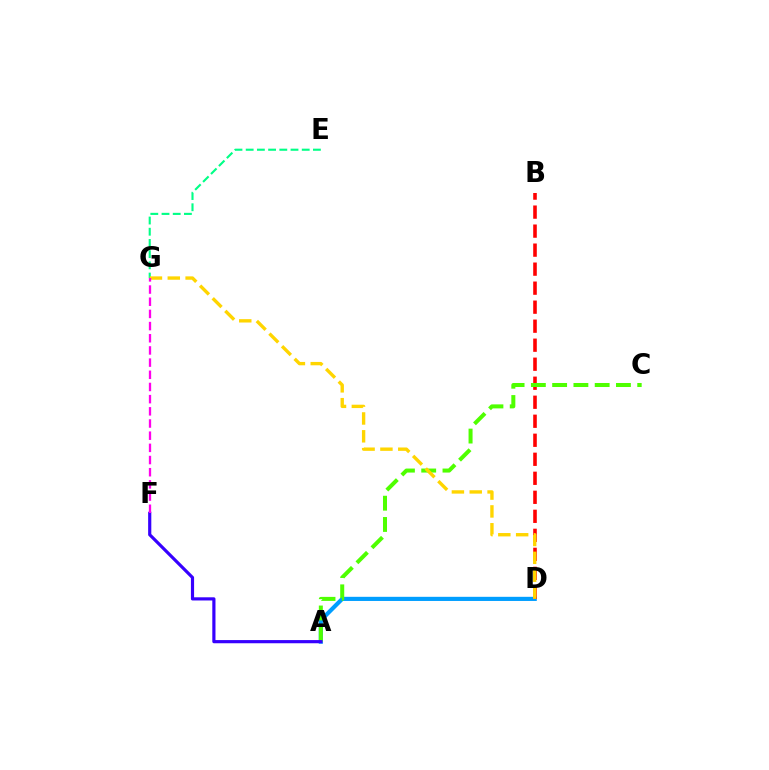{('E', 'G'): [{'color': '#00ff86', 'line_style': 'dashed', 'thickness': 1.52}], ('A', 'D'): [{'color': '#009eff', 'line_style': 'solid', 'thickness': 2.98}], ('B', 'D'): [{'color': '#ff0000', 'line_style': 'dashed', 'thickness': 2.58}], ('A', 'C'): [{'color': '#4fff00', 'line_style': 'dashed', 'thickness': 2.89}], ('A', 'F'): [{'color': '#3700ff', 'line_style': 'solid', 'thickness': 2.28}], ('D', 'G'): [{'color': '#ffd500', 'line_style': 'dashed', 'thickness': 2.42}], ('F', 'G'): [{'color': '#ff00ed', 'line_style': 'dashed', 'thickness': 1.65}]}